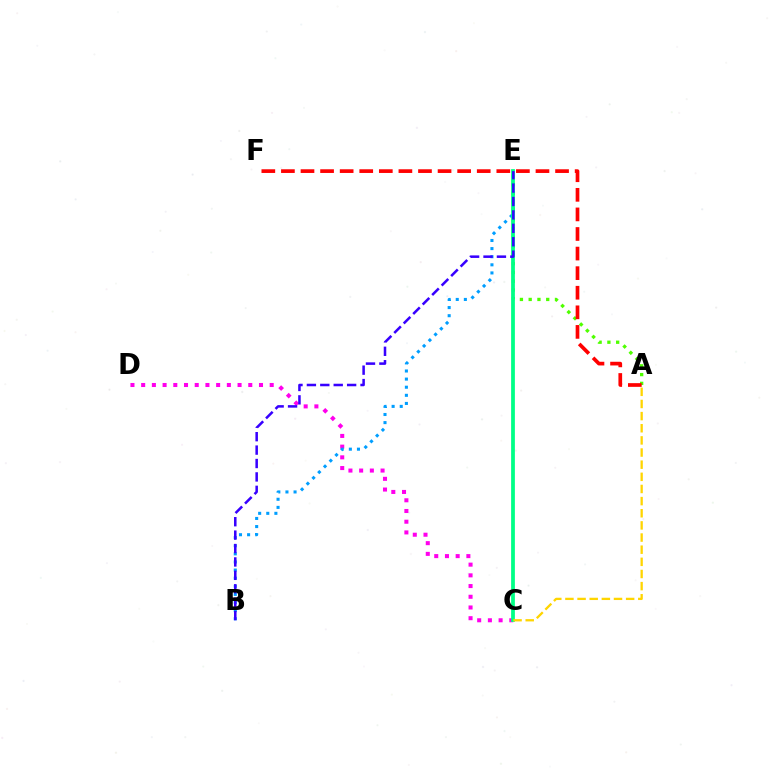{('A', 'E'): [{'color': '#4fff00', 'line_style': 'dotted', 'thickness': 2.38}], ('C', 'D'): [{'color': '#ff00ed', 'line_style': 'dotted', 'thickness': 2.91}], ('A', 'F'): [{'color': '#ff0000', 'line_style': 'dashed', 'thickness': 2.66}], ('B', 'E'): [{'color': '#009eff', 'line_style': 'dotted', 'thickness': 2.2}, {'color': '#3700ff', 'line_style': 'dashed', 'thickness': 1.82}], ('C', 'E'): [{'color': '#00ff86', 'line_style': 'solid', 'thickness': 2.71}], ('A', 'C'): [{'color': '#ffd500', 'line_style': 'dashed', 'thickness': 1.65}]}